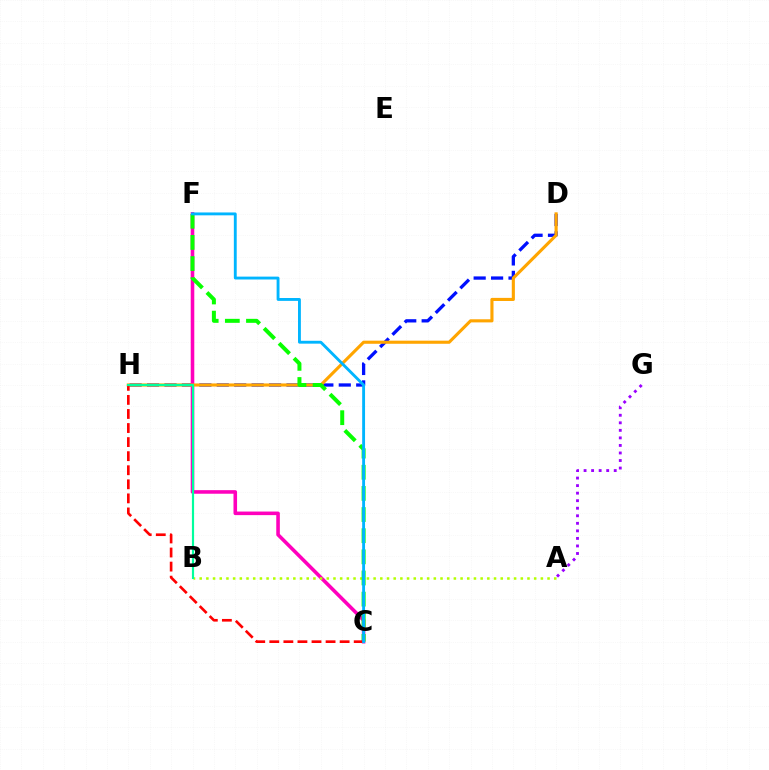{('D', 'H'): [{'color': '#0010ff', 'line_style': 'dashed', 'thickness': 2.37}, {'color': '#ffa500', 'line_style': 'solid', 'thickness': 2.24}], ('A', 'G'): [{'color': '#9b00ff', 'line_style': 'dotted', 'thickness': 2.05}], ('C', 'F'): [{'color': '#ff00bd', 'line_style': 'solid', 'thickness': 2.58}, {'color': '#08ff00', 'line_style': 'dashed', 'thickness': 2.87}, {'color': '#00b5ff', 'line_style': 'solid', 'thickness': 2.07}], ('A', 'B'): [{'color': '#b3ff00', 'line_style': 'dotted', 'thickness': 1.82}], ('C', 'H'): [{'color': '#ff0000', 'line_style': 'dashed', 'thickness': 1.91}], ('B', 'H'): [{'color': '#00ff9d', 'line_style': 'solid', 'thickness': 1.56}]}